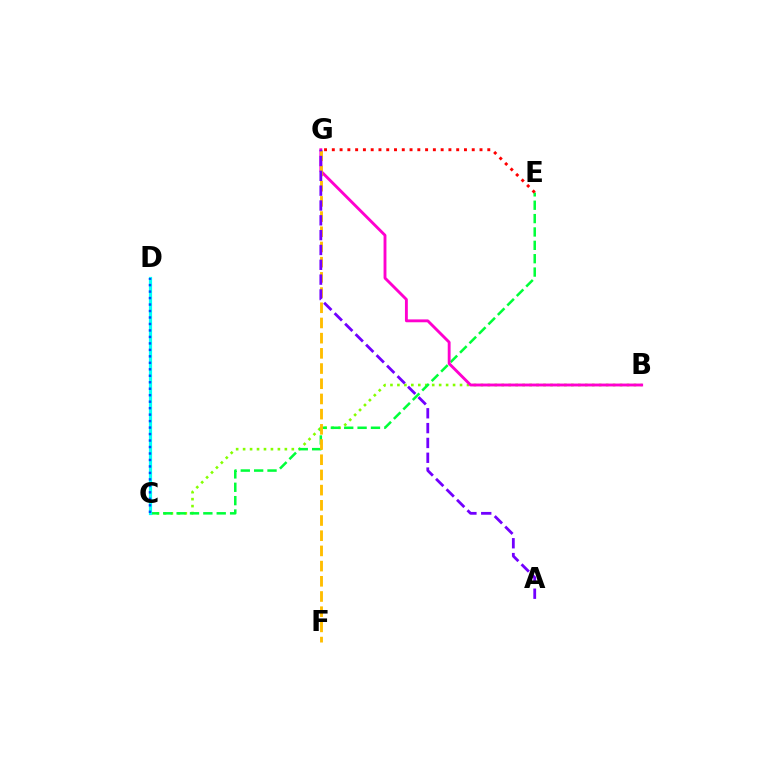{('B', 'C'): [{'color': '#84ff00', 'line_style': 'dotted', 'thickness': 1.89}], ('C', 'E'): [{'color': '#00ff39', 'line_style': 'dashed', 'thickness': 1.82}], ('C', 'D'): [{'color': '#00fff6', 'line_style': 'solid', 'thickness': 2.31}, {'color': '#004bff', 'line_style': 'dotted', 'thickness': 1.76}], ('B', 'G'): [{'color': '#ff00cf', 'line_style': 'solid', 'thickness': 2.07}], ('F', 'G'): [{'color': '#ffbd00', 'line_style': 'dashed', 'thickness': 2.06}], ('E', 'G'): [{'color': '#ff0000', 'line_style': 'dotted', 'thickness': 2.11}], ('A', 'G'): [{'color': '#7200ff', 'line_style': 'dashed', 'thickness': 2.01}]}